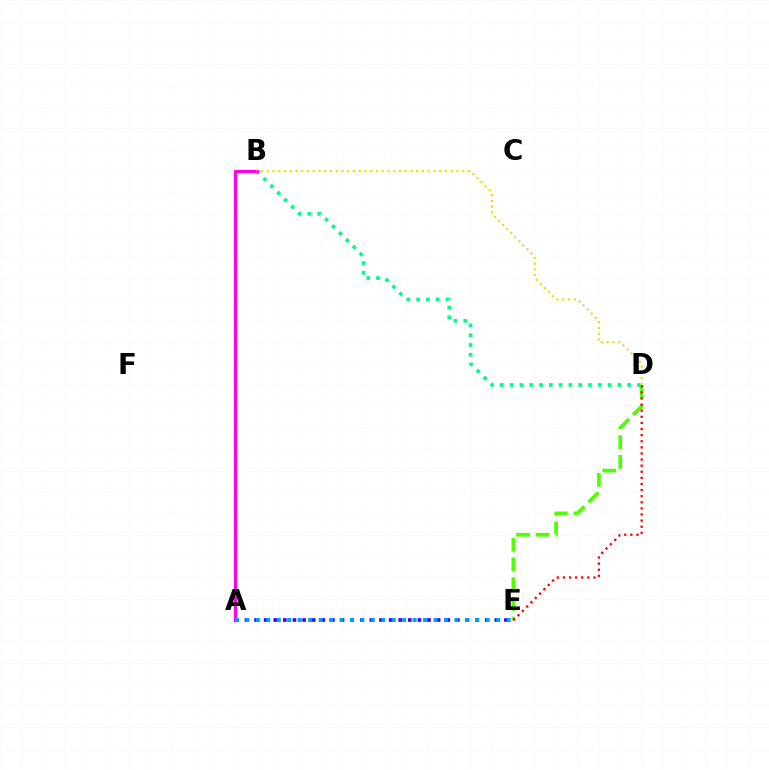{('D', 'E'): [{'color': '#4fff00', 'line_style': 'dashed', 'thickness': 2.68}, {'color': '#ff0000', 'line_style': 'dotted', 'thickness': 1.66}], ('B', 'D'): [{'color': '#00ff86', 'line_style': 'dotted', 'thickness': 2.66}, {'color': '#ffd500', 'line_style': 'dotted', 'thickness': 1.56}], ('A', 'E'): [{'color': '#3700ff', 'line_style': 'dotted', 'thickness': 2.61}, {'color': '#009eff', 'line_style': 'dotted', 'thickness': 2.84}], ('A', 'B'): [{'color': '#ff00ed', 'line_style': 'solid', 'thickness': 2.36}]}